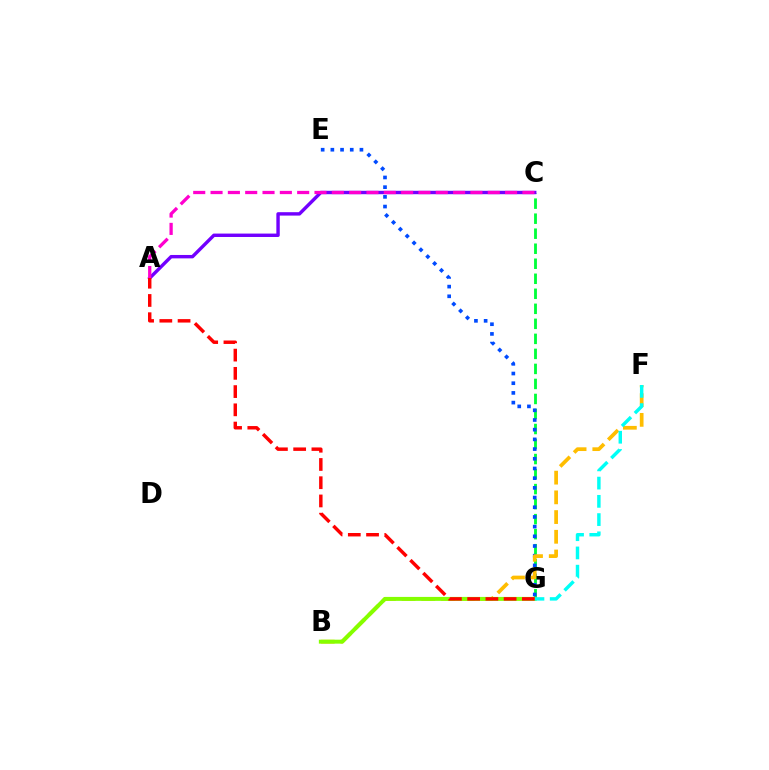{('C', 'G'): [{'color': '#00ff39', 'line_style': 'dashed', 'thickness': 2.04}], ('E', 'G'): [{'color': '#004bff', 'line_style': 'dotted', 'thickness': 2.63}], ('B', 'F'): [{'color': '#ffbd00', 'line_style': 'dashed', 'thickness': 2.68}], ('B', 'G'): [{'color': '#84ff00', 'line_style': 'solid', 'thickness': 2.84}], ('F', 'G'): [{'color': '#00fff6', 'line_style': 'dashed', 'thickness': 2.48}], ('A', 'C'): [{'color': '#7200ff', 'line_style': 'solid', 'thickness': 2.45}, {'color': '#ff00cf', 'line_style': 'dashed', 'thickness': 2.35}], ('A', 'G'): [{'color': '#ff0000', 'line_style': 'dashed', 'thickness': 2.48}]}